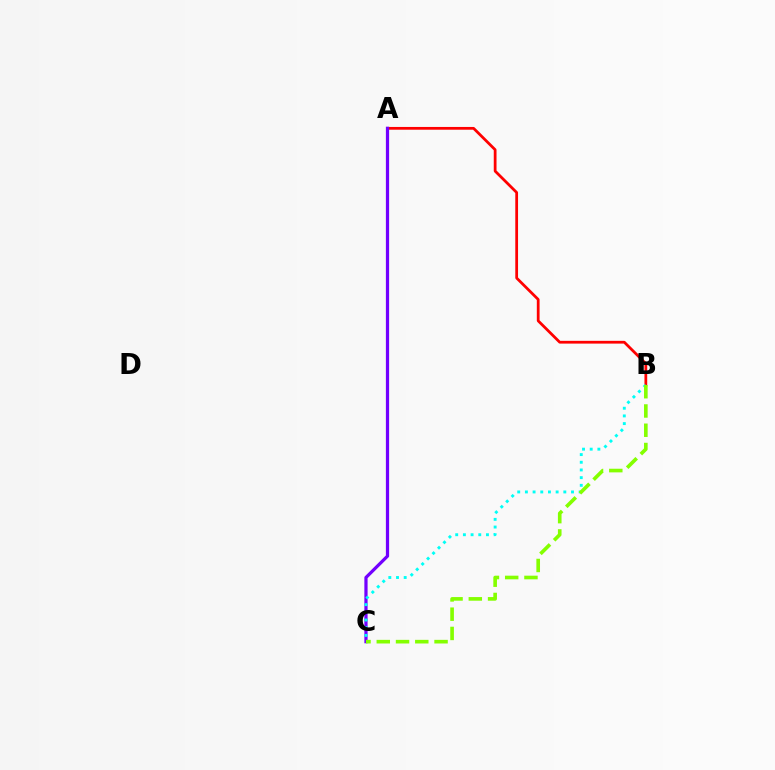{('A', 'B'): [{'color': '#ff0000', 'line_style': 'solid', 'thickness': 1.99}], ('A', 'C'): [{'color': '#7200ff', 'line_style': 'solid', 'thickness': 2.32}], ('B', 'C'): [{'color': '#00fff6', 'line_style': 'dotted', 'thickness': 2.09}, {'color': '#84ff00', 'line_style': 'dashed', 'thickness': 2.62}]}